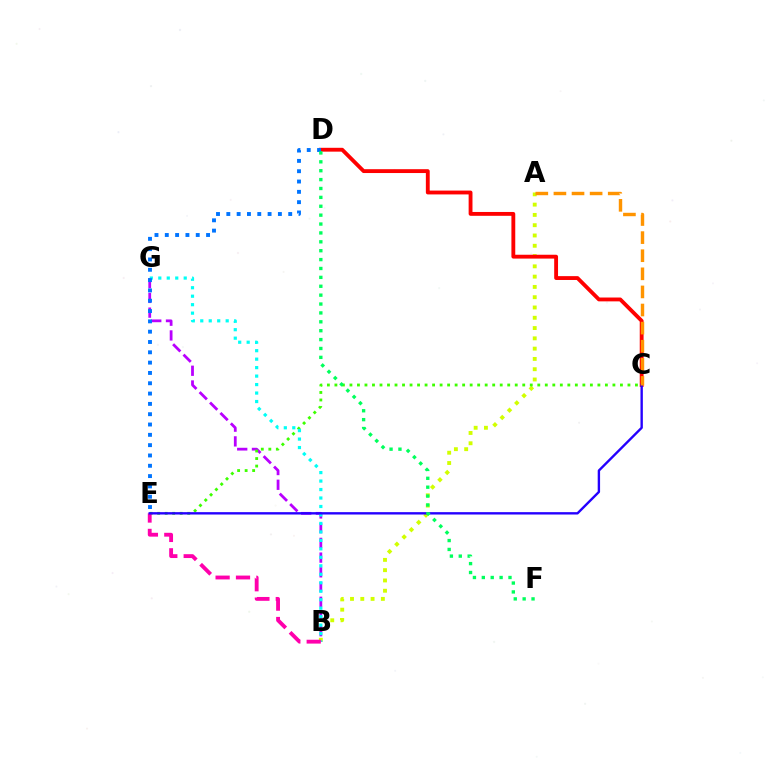{('A', 'B'): [{'color': '#d1ff00', 'line_style': 'dotted', 'thickness': 2.79}], ('B', 'G'): [{'color': '#b900ff', 'line_style': 'dashed', 'thickness': 2.0}, {'color': '#00fff6', 'line_style': 'dotted', 'thickness': 2.3}], ('C', 'E'): [{'color': '#3dff00', 'line_style': 'dotted', 'thickness': 2.04}, {'color': '#2500ff', 'line_style': 'solid', 'thickness': 1.71}], ('C', 'D'): [{'color': '#ff0000', 'line_style': 'solid', 'thickness': 2.77}], ('B', 'E'): [{'color': '#ff00ac', 'line_style': 'dashed', 'thickness': 2.77}], ('D', 'E'): [{'color': '#0074ff', 'line_style': 'dotted', 'thickness': 2.8}], ('A', 'C'): [{'color': '#ff9400', 'line_style': 'dashed', 'thickness': 2.46}], ('D', 'F'): [{'color': '#00ff5c', 'line_style': 'dotted', 'thickness': 2.41}]}